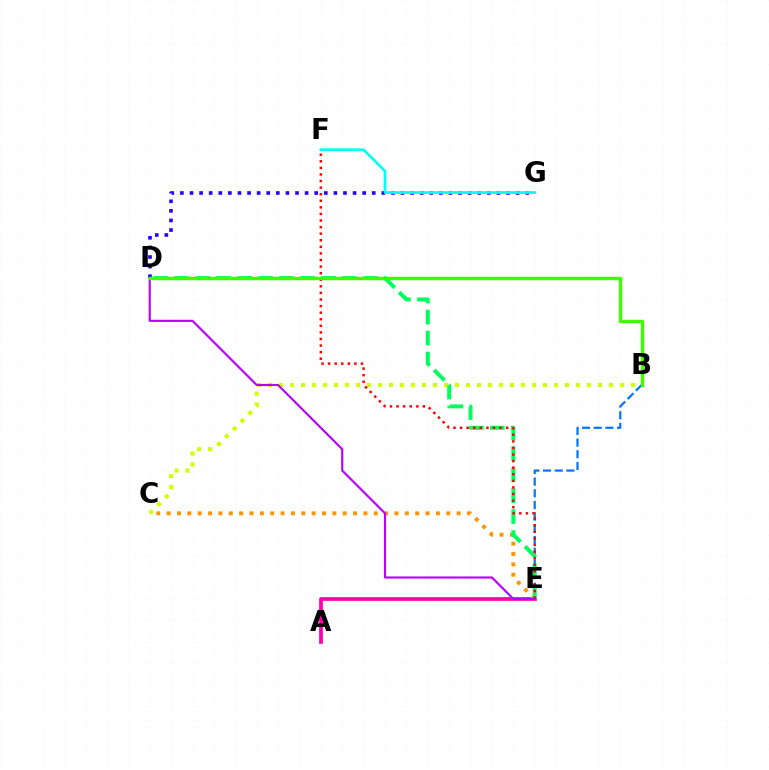{('B', 'C'): [{'color': '#d1ff00', 'line_style': 'dotted', 'thickness': 2.99}], ('A', 'E'): [{'color': '#ff00ac', 'line_style': 'solid', 'thickness': 2.68}], ('D', 'G'): [{'color': '#2500ff', 'line_style': 'dotted', 'thickness': 2.61}], ('C', 'E'): [{'color': '#ff9400', 'line_style': 'dotted', 'thickness': 2.81}], ('B', 'E'): [{'color': '#0074ff', 'line_style': 'dashed', 'thickness': 1.59}], ('D', 'E'): [{'color': '#00ff5c', 'line_style': 'dashed', 'thickness': 2.85}, {'color': '#b900ff', 'line_style': 'solid', 'thickness': 1.54}], ('F', 'G'): [{'color': '#00fff6', 'line_style': 'solid', 'thickness': 1.93}], ('E', 'F'): [{'color': '#ff0000', 'line_style': 'dotted', 'thickness': 1.79}], ('B', 'D'): [{'color': '#3dff00', 'line_style': 'solid', 'thickness': 2.46}]}